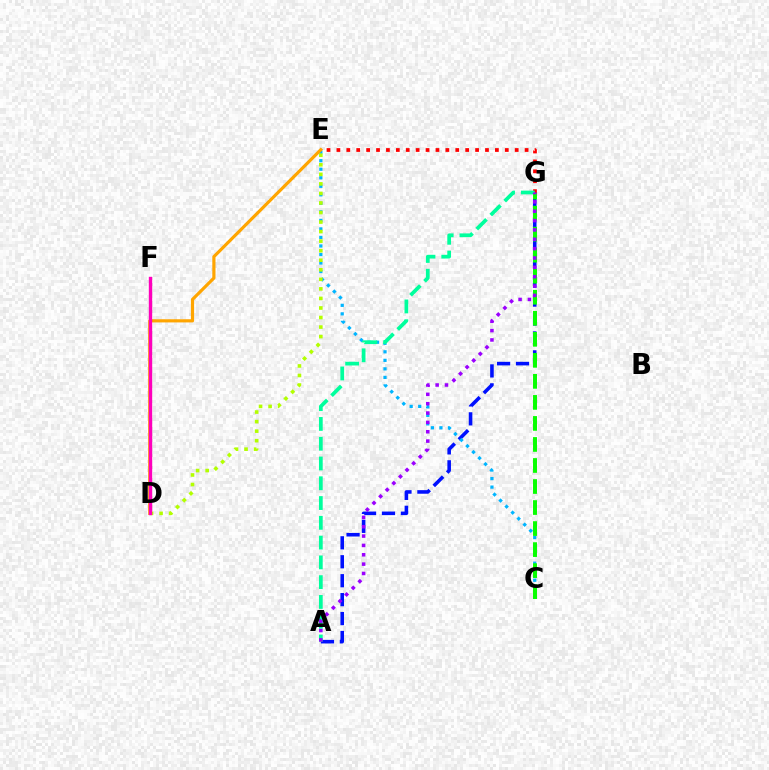{('A', 'G'): [{'color': '#0010ff', 'line_style': 'dashed', 'thickness': 2.57}, {'color': '#00ff9d', 'line_style': 'dashed', 'thickness': 2.69}, {'color': '#9b00ff', 'line_style': 'dotted', 'thickness': 2.54}], ('C', 'E'): [{'color': '#00b5ff', 'line_style': 'dotted', 'thickness': 2.32}], ('E', 'G'): [{'color': '#ff0000', 'line_style': 'dotted', 'thickness': 2.69}], ('D', 'E'): [{'color': '#ffa500', 'line_style': 'solid', 'thickness': 2.29}, {'color': '#b3ff00', 'line_style': 'dotted', 'thickness': 2.59}], ('D', 'F'): [{'color': '#ff00bd', 'line_style': 'solid', 'thickness': 2.43}], ('C', 'G'): [{'color': '#08ff00', 'line_style': 'dashed', 'thickness': 2.86}]}